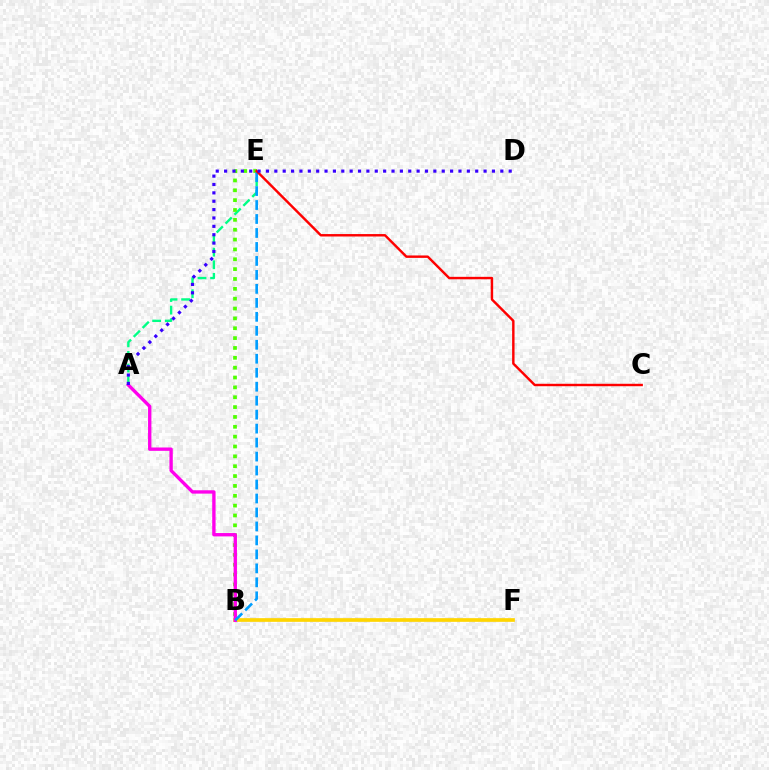{('A', 'E'): [{'color': '#00ff86', 'line_style': 'dashed', 'thickness': 1.71}], ('B', 'F'): [{'color': '#ffd500', 'line_style': 'solid', 'thickness': 2.65}], ('B', 'E'): [{'color': '#4fff00', 'line_style': 'dotted', 'thickness': 2.68}, {'color': '#009eff', 'line_style': 'dashed', 'thickness': 1.9}], ('A', 'B'): [{'color': '#ff00ed', 'line_style': 'solid', 'thickness': 2.41}], ('C', 'E'): [{'color': '#ff0000', 'line_style': 'solid', 'thickness': 1.75}], ('A', 'D'): [{'color': '#3700ff', 'line_style': 'dotted', 'thickness': 2.27}]}